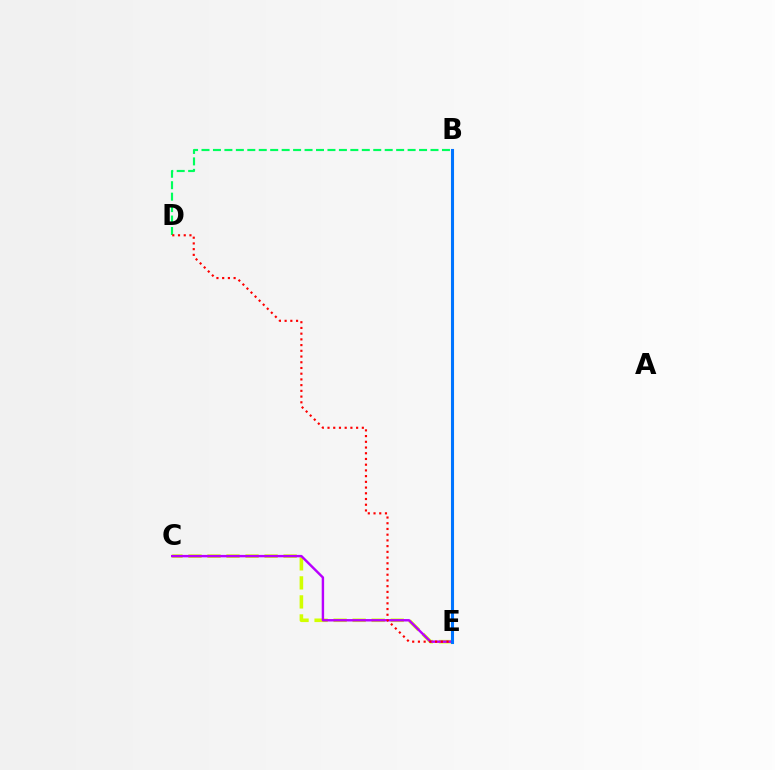{('C', 'E'): [{'color': '#d1ff00', 'line_style': 'dashed', 'thickness': 2.58}, {'color': '#b900ff', 'line_style': 'solid', 'thickness': 1.75}], ('B', 'E'): [{'color': '#0074ff', 'line_style': 'solid', 'thickness': 2.22}], ('B', 'D'): [{'color': '#00ff5c', 'line_style': 'dashed', 'thickness': 1.56}], ('D', 'E'): [{'color': '#ff0000', 'line_style': 'dotted', 'thickness': 1.55}]}